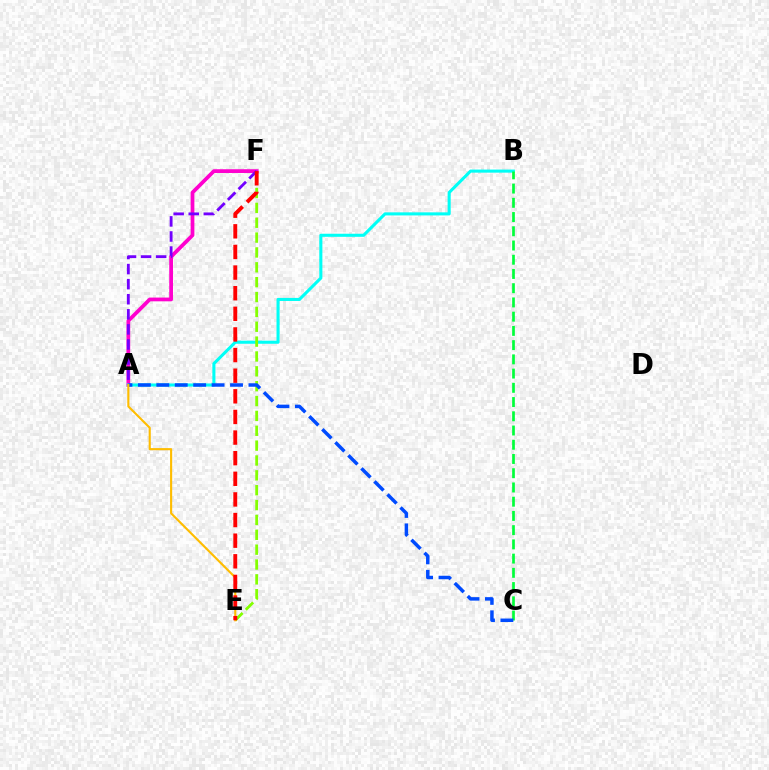{('A', 'F'): [{'color': '#ff00cf', 'line_style': 'solid', 'thickness': 2.7}, {'color': '#7200ff', 'line_style': 'dashed', 'thickness': 2.05}], ('A', 'B'): [{'color': '#00fff6', 'line_style': 'solid', 'thickness': 2.21}], ('E', 'F'): [{'color': '#84ff00', 'line_style': 'dashed', 'thickness': 2.02}, {'color': '#ff0000', 'line_style': 'dashed', 'thickness': 2.8}], ('B', 'C'): [{'color': '#00ff39', 'line_style': 'dashed', 'thickness': 1.93}], ('A', 'C'): [{'color': '#004bff', 'line_style': 'dashed', 'thickness': 2.5}], ('A', 'E'): [{'color': '#ffbd00', 'line_style': 'solid', 'thickness': 1.53}]}